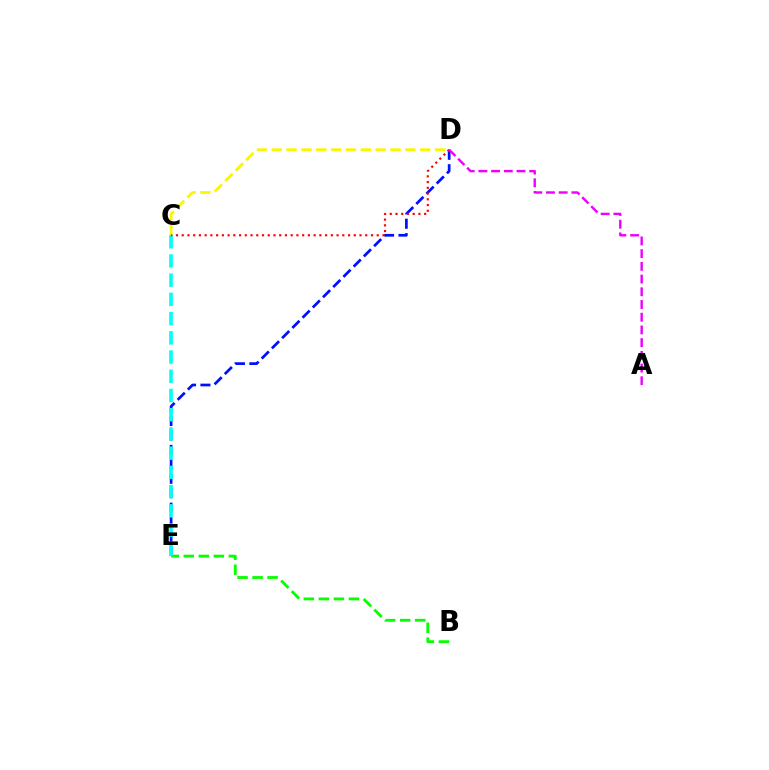{('D', 'E'): [{'color': '#0010ff', 'line_style': 'dashed', 'thickness': 1.96}], ('B', 'E'): [{'color': '#08ff00', 'line_style': 'dashed', 'thickness': 2.04}], ('C', 'D'): [{'color': '#fcf500', 'line_style': 'dashed', 'thickness': 2.02}, {'color': '#ff0000', 'line_style': 'dotted', 'thickness': 1.56}], ('C', 'E'): [{'color': '#00fff6', 'line_style': 'dashed', 'thickness': 2.61}], ('A', 'D'): [{'color': '#ee00ff', 'line_style': 'dashed', 'thickness': 1.73}]}